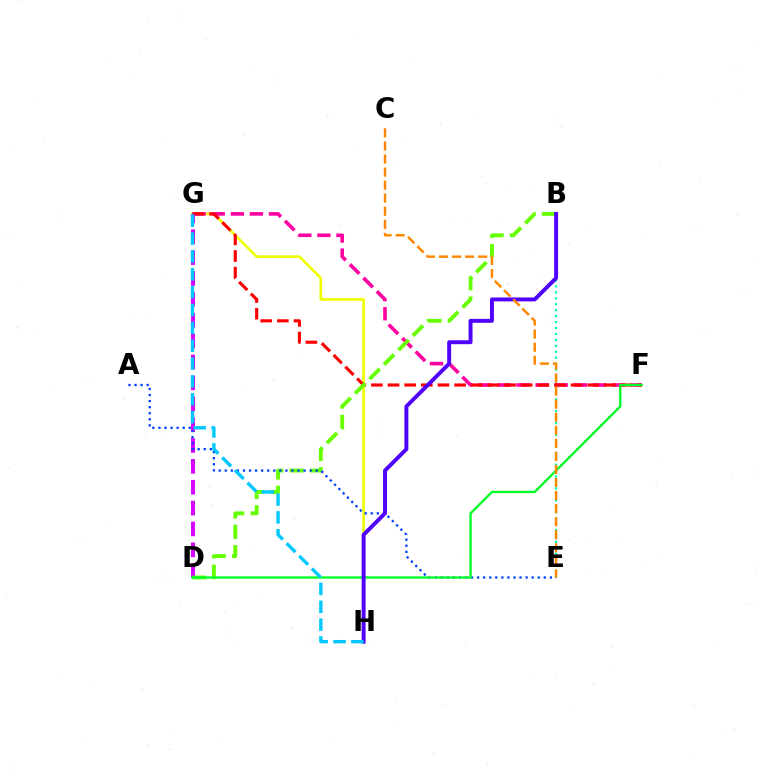{('B', 'E'): [{'color': '#00ffaf', 'line_style': 'dotted', 'thickness': 1.61}], ('G', 'H'): [{'color': '#eeff00', 'line_style': 'solid', 'thickness': 1.91}, {'color': '#00c7ff', 'line_style': 'dashed', 'thickness': 2.43}], ('F', 'G'): [{'color': '#ff00a0', 'line_style': 'dashed', 'thickness': 2.59}, {'color': '#ff0000', 'line_style': 'dashed', 'thickness': 2.26}], ('D', 'G'): [{'color': '#d600ff', 'line_style': 'dashed', 'thickness': 2.84}], ('B', 'D'): [{'color': '#66ff00', 'line_style': 'dashed', 'thickness': 2.78}], ('A', 'E'): [{'color': '#003fff', 'line_style': 'dotted', 'thickness': 1.65}], ('D', 'F'): [{'color': '#00ff27', 'line_style': 'solid', 'thickness': 1.67}], ('B', 'H'): [{'color': '#4f00ff', 'line_style': 'solid', 'thickness': 2.83}], ('C', 'E'): [{'color': '#ff8800', 'line_style': 'dashed', 'thickness': 1.77}]}